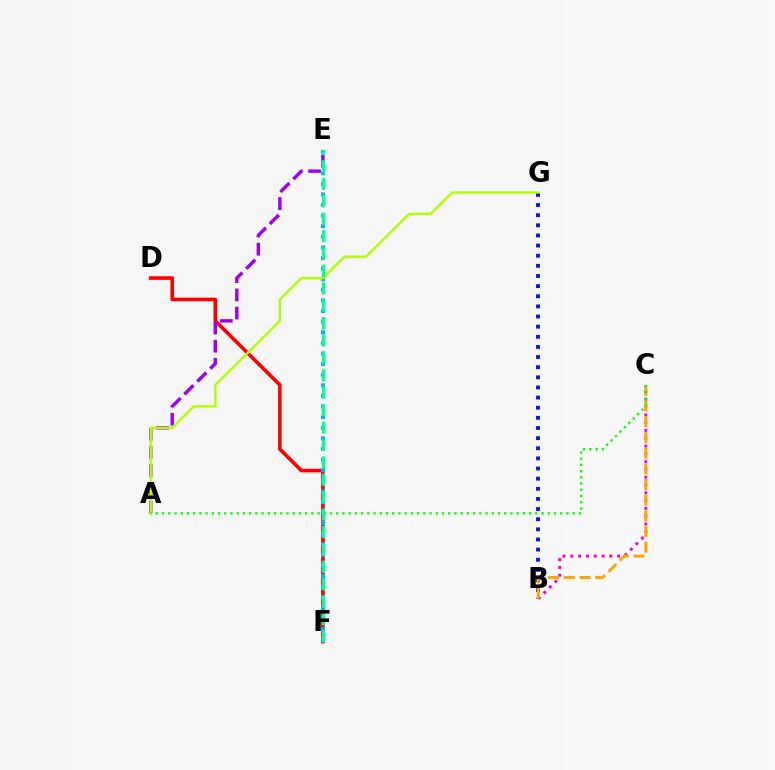{('B', 'G'): [{'color': '#0010ff', 'line_style': 'dotted', 'thickness': 2.75}], ('D', 'F'): [{'color': '#ff0000', 'line_style': 'solid', 'thickness': 2.6}], ('B', 'C'): [{'color': '#ff00bd', 'line_style': 'dotted', 'thickness': 2.12}, {'color': '#ffa500', 'line_style': 'dashed', 'thickness': 2.13}], ('A', 'E'): [{'color': '#9b00ff', 'line_style': 'dashed', 'thickness': 2.47}], ('E', 'F'): [{'color': '#00b5ff', 'line_style': 'dotted', 'thickness': 2.88}, {'color': '#00ff9d', 'line_style': 'dashed', 'thickness': 2.36}], ('A', 'G'): [{'color': '#b3ff00', 'line_style': 'solid', 'thickness': 1.75}], ('A', 'C'): [{'color': '#08ff00', 'line_style': 'dotted', 'thickness': 1.69}]}